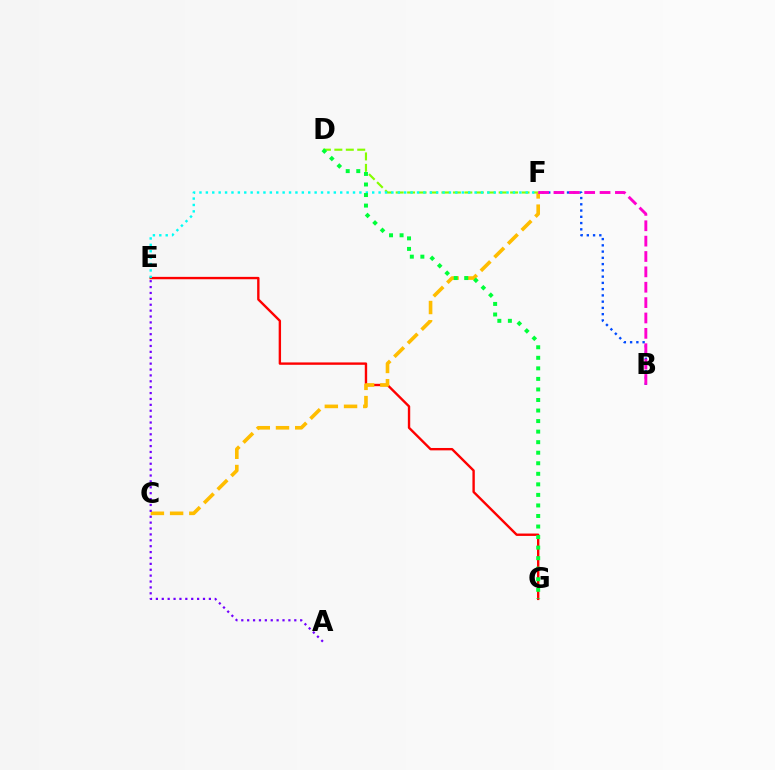{('E', 'G'): [{'color': '#ff0000', 'line_style': 'solid', 'thickness': 1.71}], ('D', 'F'): [{'color': '#84ff00', 'line_style': 'dashed', 'thickness': 1.55}], ('B', 'F'): [{'color': '#004bff', 'line_style': 'dotted', 'thickness': 1.7}, {'color': '#ff00cf', 'line_style': 'dashed', 'thickness': 2.09}], ('C', 'F'): [{'color': '#ffbd00', 'line_style': 'dashed', 'thickness': 2.61}], ('E', 'F'): [{'color': '#00fff6', 'line_style': 'dotted', 'thickness': 1.74}], ('A', 'E'): [{'color': '#7200ff', 'line_style': 'dotted', 'thickness': 1.6}], ('D', 'G'): [{'color': '#00ff39', 'line_style': 'dotted', 'thickness': 2.87}]}